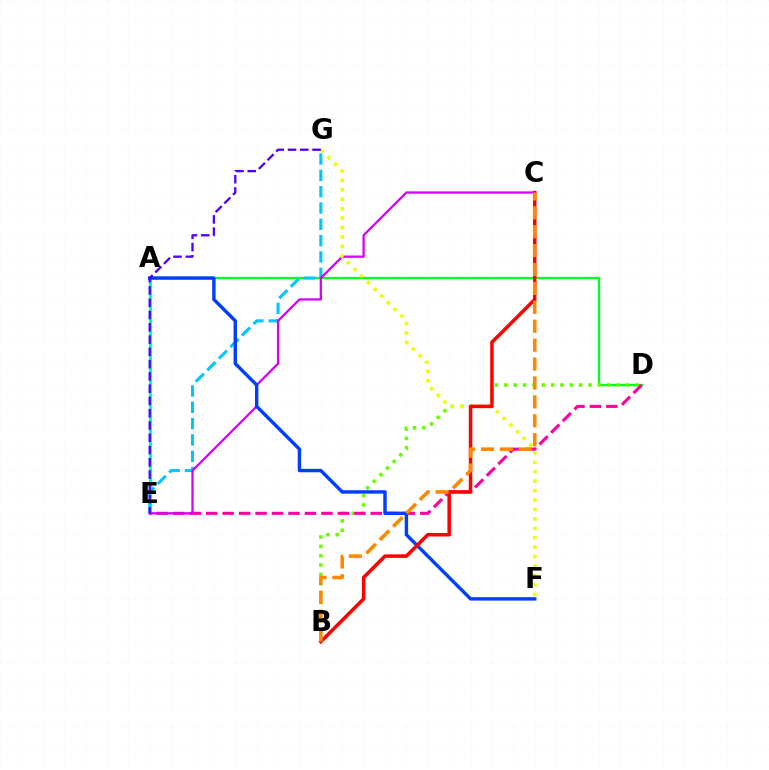{('A', 'D'): [{'color': '#00ff27', 'line_style': 'solid', 'thickness': 1.64}], ('B', 'D'): [{'color': '#66ff00', 'line_style': 'dotted', 'thickness': 2.54}], ('A', 'E'): [{'color': '#00ffaf', 'line_style': 'solid', 'thickness': 2.33}], ('E', 'G'): [{'color': '#00c7ff', 'line_style': 'dashed', 'thickness': 2.22}, {'color': '#4f00ff', 'line_style': 'dashed', 'thickness': 1.67}], ('D', 'E'): [{'color': '#ff00a0', 'line_style': 'dashed', 'thickness': 2.24}], ('C', 'E'): [{'color': '#d600ff', 'line_style': 'solid', 'thickness': 1.64}], ('A', 'F'): [{'color': '#003fff', 'line_style': 'solid', 'thickness': 2.47}], ('F', 'G'): [{'color': '#eeff00', 'line_style': 'dotted', 'thickness': 2.56}], ('B', 'C'): [{'color': '#ff0000', 'line_style': 'solid', 'thickness': 2.52}, {'color': '#ff8800', 'line_style': 'dashed', 'thickness': 2.57}]}